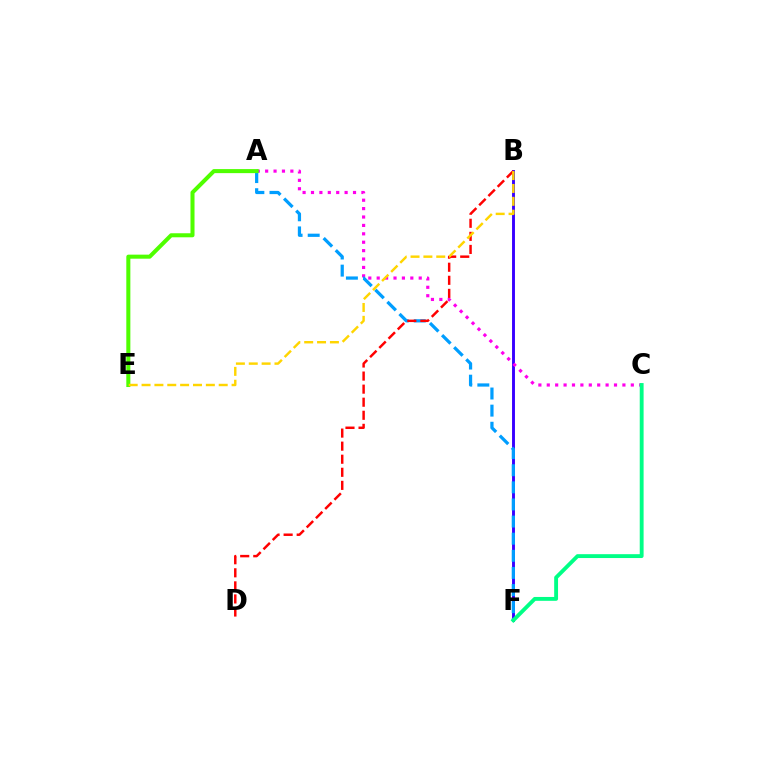{('B', 'F'): [{'color': '#3700ff', 'line_style': 'solid', 'thickness': 2.09}], ('A', 'C'): [{'color': '#ff00ed', 'line_style': 'dotted', 'thickness': 2.28}], ('A', 'F'): [{'color': '#009eff', 'line_style': 'dashed', 'thickness': 2.33}], ('B', 'D'): [{'color': '#ff0000', 'line_style': 'dashed', 'thickness': 1.78}], ('C', 'F'): [{'color': '#00ff86', 'line_style': 'solid', 'thickness': 2.78}], ('A', 'E'): [{'color': '#4fff00', 'line_style': 'solid', 'thickness': 2.91}], ('B', 'E'): [{'color': '#ffd500', 'line_style': 'dashed', 'thickness': 1.75}]}